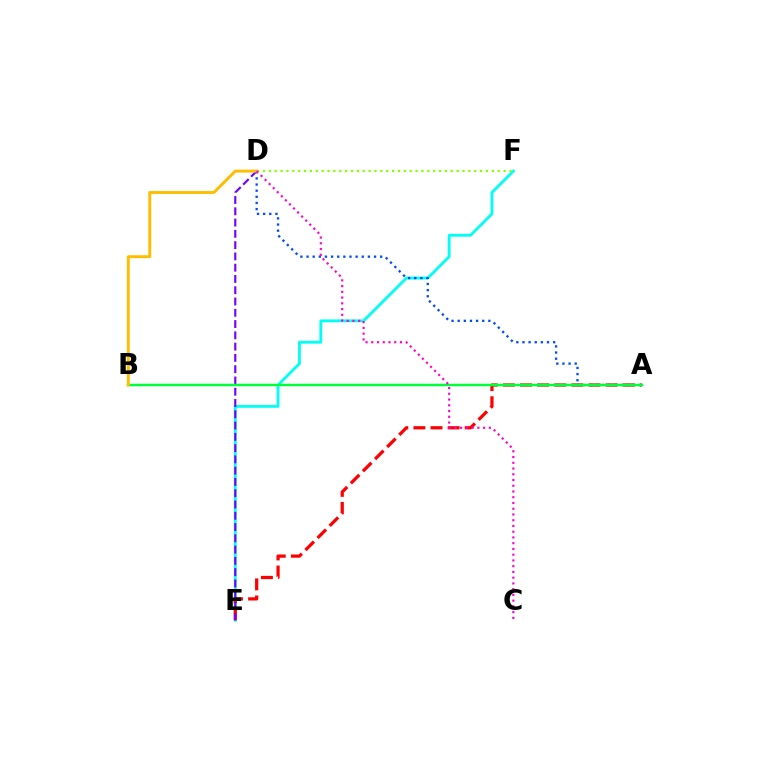{('E', 'F'): [{'color': '#00fff6', 'line_style': 'solid', 'thickness': 2.03}], ('A', 'E'): [{'color': '#ff0000', 'line_style': 'dashed', 'thickness': 2.32}], ('D', 'E'): [{'color': '#7200ff', 'line_style': 'dashed', 'thickness': 1.53}], ('D', 'F'): [{'color': '#84ff00', 'line_style': 'dotted', 'thickness': 1.59}], ('A', 'D'): [{'color': '#004bff', 'line_style': 'dotted', 'thickness': 1.67}], ('A', 'B'): [{'color': '#00ff39', 'line_style': 'solid', 'thickness': 1.78}], ('B', 'D'): [{'color': '#ffbd00', 'line_style': 'solid', 'thickness': 2.09}], ('C', 'D'): [{'color': '#ff00cf', 'line_style': 'dotted', 'thickness': 1.56}]}